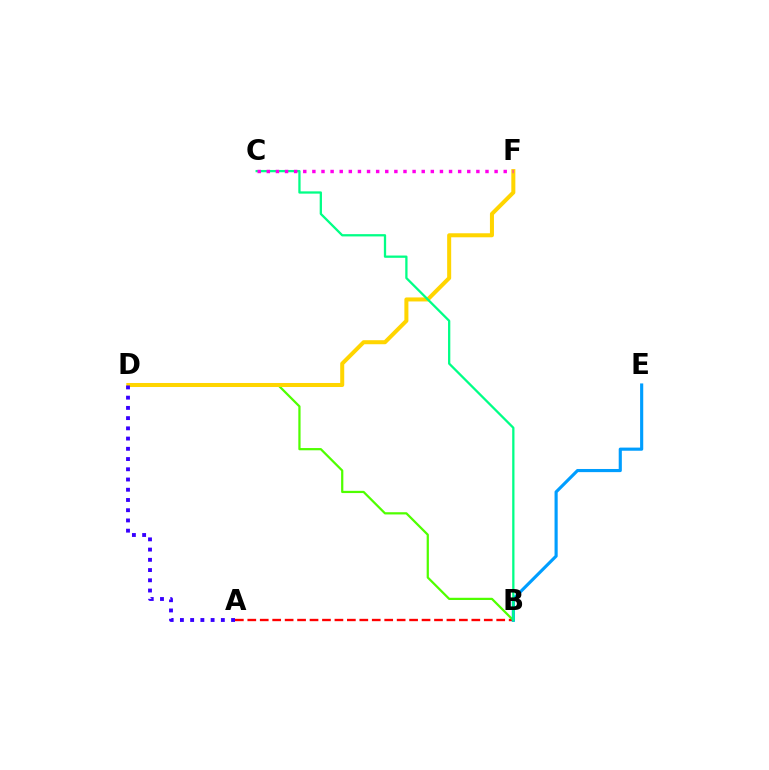{('A', 'B'): [{'color': '#ff0000', 'line_style': 'dashed', 'thickness': 1.69}], ('B', 'D'): [{'color': '#4fff00', 'line_style': 'solid', 'thickness': 1.61}], ('B', 'E'): [{'color': '#009eff', 'line_style': 'solid', 'thickness': 2.26}], ('D', 'F'): [{'color': '#ffd500', 'line_style': 'solid', 'thickness': 2.9}], ('B', 'C'): [{'color': '#00ff86', 'line_style': 'solid', 'thickness': 1.64}], ('A', 'D'): [{'color': '#3700ff', 'line_style': 'dotted', 'thickness': 2.78}], ('C', 'F'): [{'color': '#ff00ed', 'line_style': 'dotted', 'thickness': 2.48}]}